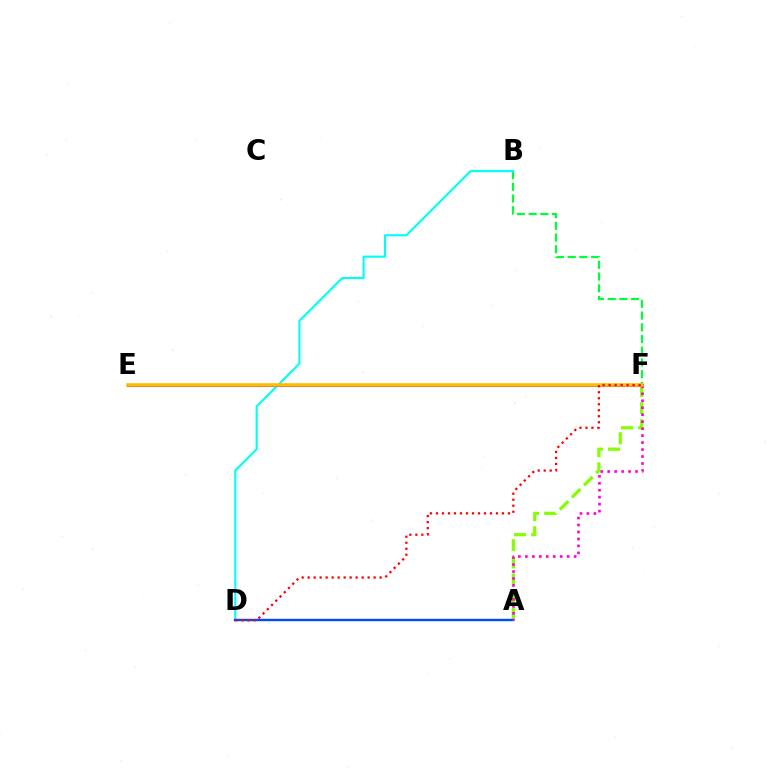{('B', 'F'): [{'color': '#00ff39', 'line_style': 'dashed', 'thickness': 1.59}], ('A', 'F'): [{'color': '#84ff00', 'line_style': 'dashed', 'thickness': 2.33}, {'color': '#ff00cf', 'line_style': 'dotted', 'thickness': 1.89}], ('B', 'D'): [{'color': '#00fff6', 'line_style': 'solid', 'thickness': 1.53}], ('A', 'D'): [{'color': '#004bff', 'line_style': 'solid', 'thickness': 1.74}], ('E', 'F'): [{'color': '#7200ff', 'line_style': 'solid', 'thickness': 2.21}, {'color': '#ffbd00', 'line_style': 'solid', 'thickness': 2.55}], ('D', 'F'): [{'color': '#ff0000', 'line_style': 'dotted', 'thickness': 1.63}]}